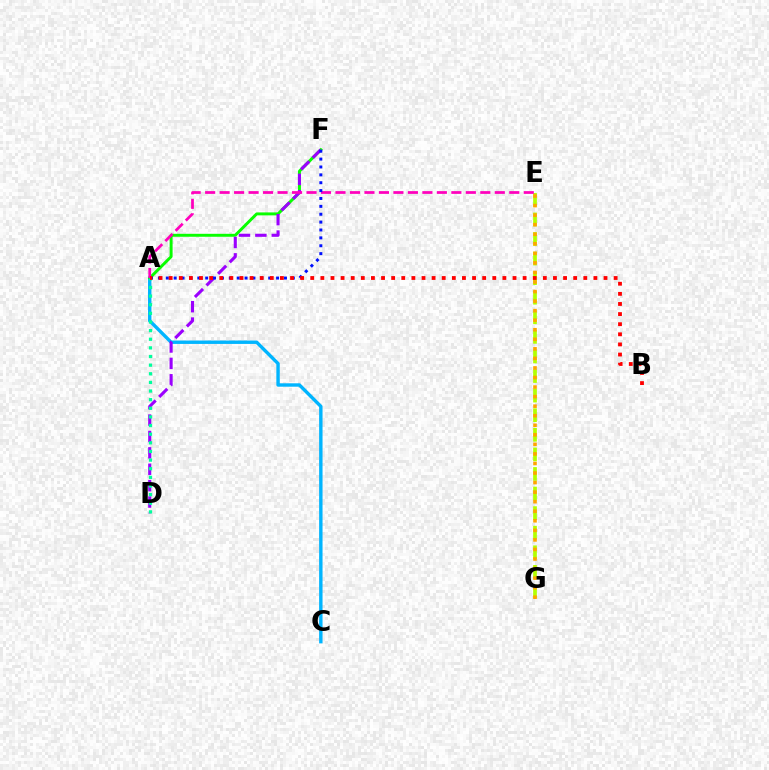{('E', 'G'): [{'color': '#b3ff00', 'line_style': 'dashed', 'thickness': 2.66}, {'color': '#ffa500', 'line_style': 'dotted', 'thickness': 2.6}], ('A', 'C'): [{'color': '#00b5ff', 'line_style': 'solid', 'thickness': 2.45}], ('A', 'F'): [{'color': '#08ff00', 'line_style': 'solid', 'thickness': 2.12}, {'color': '#0010ff', 'line_style': 'dotted', 'thickness': 2.14}], ('D', 'F'): [{'color': '#9b00ff', 'line_style': 'dashed', 'thickness': 2.23}], ('A', 'E'): [{'color': '#ff00bd', 'line_style': 'dashed', 'thickness': 1.97}], ('A', 'D'): [{'color': '#00ff9d', 'line_style': 'dotted', 'thickness': 2.35}], ('A', 'B'): [{'color': '#ff0000', 'line_style': 'dotted', 'thickness': 2.75}]}